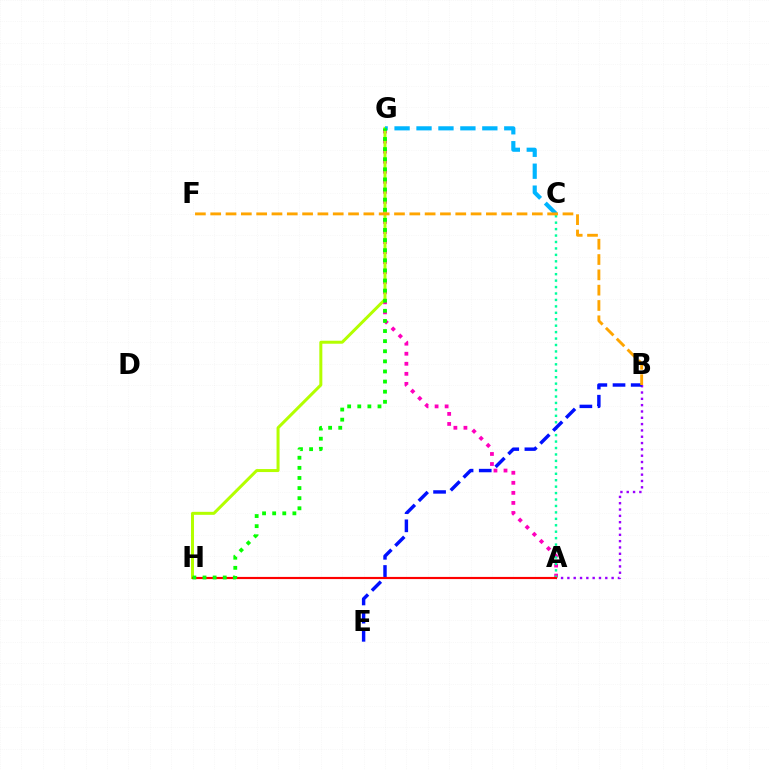{('A', 'G'): [{'color': '#ff00bd', 'line_style': 'dotted', 'thickness': 2.73}], ('G', 'H'): [{'color': '#b3ff00', 'line_style': 'solid', 'thickness': 2.17}, {'color': '#08ff00', 'line_style': 'dotted', 'thickness': 2.75}], ('A', 'B'): [{'color': '#9b00ff', 'line_style': 'dotted', 'thickness': 1.72}], ('C', 'G'): [{'color': '#00b5ff', 'line_style': 'dashed', 'thickness': 2.98}], ('A', 'C'): [{'color': '#00ff9d', 'line_style': 'dotted', 'thickness': 1.75}], ('B', 'E'): [{'color': '#0010ff', 'line_style': 'dashed', 'thickness': 2.47}], ('B', 'F'): [{'color': '#ffa500', 'line_style': 'dashed', 'thickness': 2.08}], ('A', 'H'): [{'color': '#ff0000', 'line_style': 'solid', 'thickness': 1.56}]}